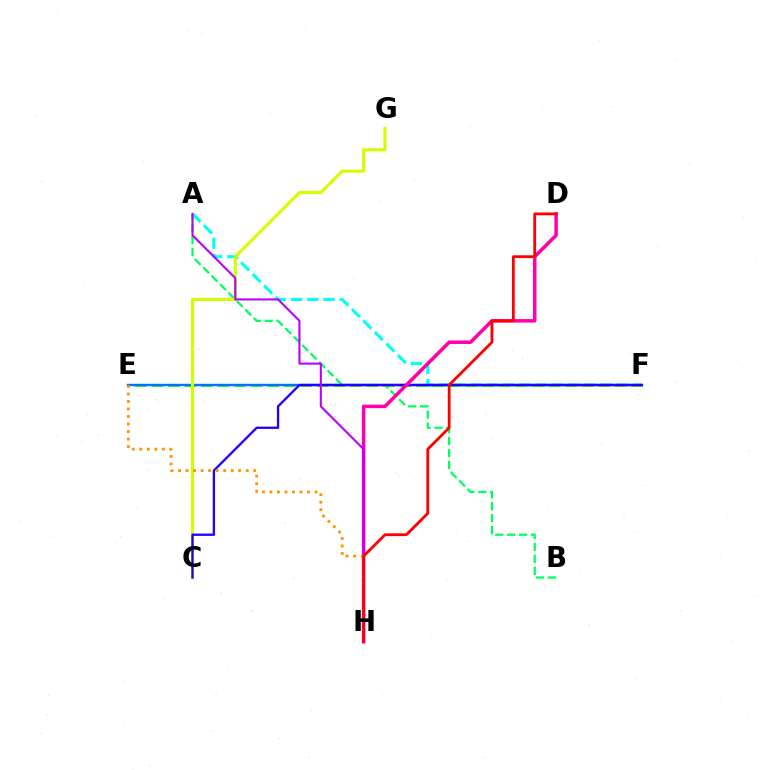{('A', 'F'): [{'color': '#00fff6', 'line_style': 'dashed', 'thickness': 2.21}], ('A', 'B'): [{'color': '#00ff5c', 'line_style': 'dashed', 'thickness': 1.62}], ('E', 'F'): [{'color': '#3dff00', 'line_style': 'dashed', 'thickness': 2.25}, {'color': '#0074ff', 'line_style': 'solid', 'thickness': 1.72}], ('C', 'G'): [{'color': '#d1ff00', 'line_style': 'solid', 'thickness': 2.24}], ('C', 'F'): [{'color': '#2500ff', 'line_style': 'solid', 'thickness': 1.68}], ('D', 'H'): [{'color': '#ff00ac', 'line_style': 'solid', 'thickness': 2.53}, {'color': '#ff0000', 'line_style': 'solid', 'thickness': 2.01}], ('A', 'H'): [{'color': '#b900ff', 'line_style': 'solid', 'thickness': 1.5}], ('E', 'H'): [{'color': '#ff9400', 'line_style': 'dotted', 'thickness': 2.04}]}